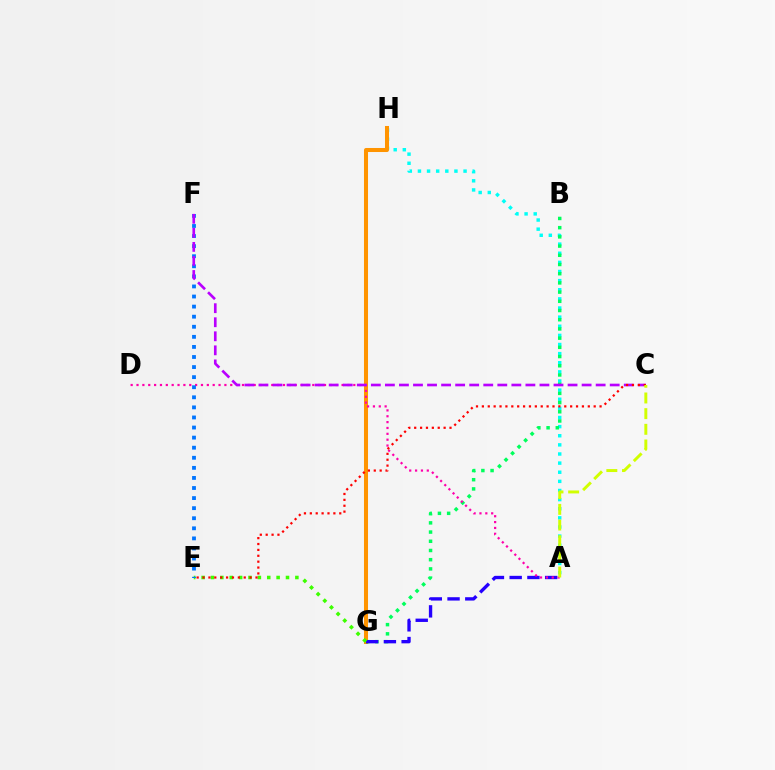{('A', 'H'): [{'color': '#00fff6', 'line_style': 'dotted', 'thickness': 2.48}], ('G', 'H'): [{'color': '#ff9400', 'line_style': 'solid', 'thickness': 2.9}], ('B', 'G'): [{'color': '#00ff5c', 'line_style': 'dotted', 'thickness': 2.5}], ('A', 'G'): [{'color': '#2500ff', 'line_style': 'dashed', 'thickness': 2.41}], ('E', 'G'): [{'color': '#3dff00', 'line_style': 'dotted', 'thickness': 2.55}], ('A', 'D'): [{'color': '#ff00ac', 'line_style': 'dotted', 'thickness': 1.59}], ('E', 'F'): [{'color': '#0074ff', 'line_style': 'dotted', 'thickness': 2.74}], ('C', 'F'): [{'color': '#b900ff', 'line_style': 'dashed', 'thickness': 1.91}], ('C', 'E'): [{'color': '#ff0000', 'line_style': 'dotted', 'thickness': 1.6}], ('A', 'C'): [{'color': '#d1ff00', 'line_style': 'dashed', 'thickness': 2.13}]}